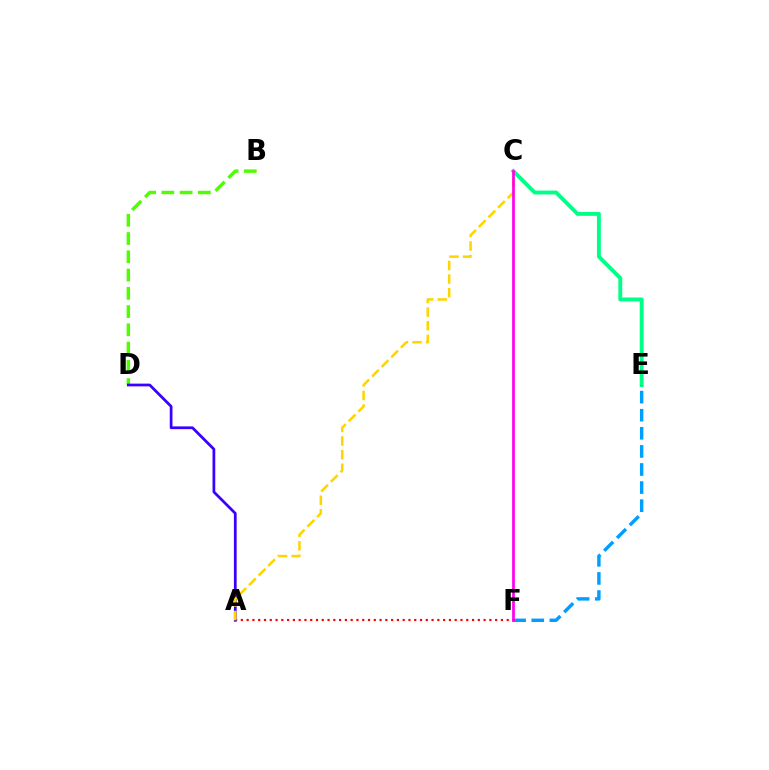{('A', 'F'): [{'color': '#ff0000', 'line_style': 'dotted', 'thickness': 1.57}], ('B', 'D'): [{'color': '#4fff00', 'line_style': 'dashed', 'thickness': 2.48}], ('C', 'E'): [{'color': '#00ff86', 'line_style': 'solid', 'thickness': 2.8}], ('A', 'D'): [{'color': '#3700ff', 'line_style': 'solid', 'thickness': 1.97}], ('A', 'C'): [{'color': '#ffd500', 'line_style': 'dashed', 'thickness': 1.85}], ('E', 'F'): [{'color': '#009eff', 'line_style': 'dashed', 'thickness': 2.46}], ('C', 'F'): [{'color': '#ff00ed', 'line_style': 'solid', 'thickness': 1.96}]}